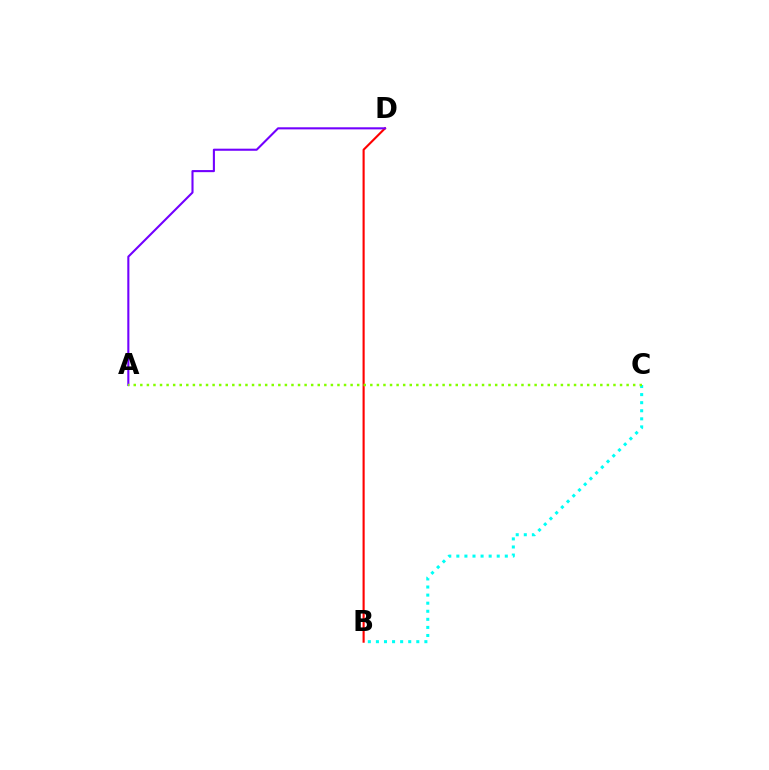{('B', 'D'): [{'color': '#ff0000', 'line_style': 'solid', 'thickness': 1.52}], ('A', 'D'): [{'color': '#7200ff', 'line_style': 'solid', 'thickness': 1.51}], ('B', 'C'): [{'color': '#00fff6', 'line_style': 'dotted', 'thickness': 2.19}], ('A', 'C'): [{'color': '#84ff00', 'line_style': 'dotted', 'thickness': 1.79}]}